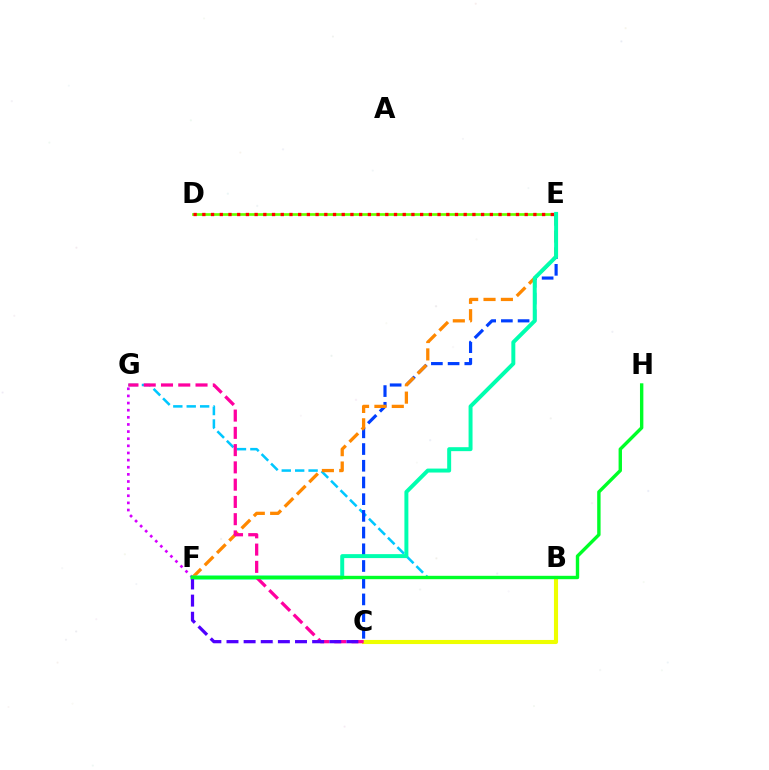{('F', 'G'): [{'color': '#d600ff', 'line_style': 'dotted', 'thickness': 1.94}], ('D', 'E'): [{'color': '#66ff00', 'line_style': 'solid', 'thickness': 1.95}, {'color': '#ff0000', 'line_style': 'dotted', 'thickness': 2.37}], ('B', 'C'): [{'color': '#eeff00', 'line_style': 'solid', 'thickness': 2.96}], ('B', 'G'): [{'color': '#00c7ff', 'line_style': 'dashed', 'thickness': 1.82}], ('C', 'E'): [{'color': '#003fff', 'line_style': 'dashed', 'thickness': 2.27}], ('E', 'F'): [{'color': '#ff8800', 'line_style': 'dashed', 'thickness': 2.36}, {'color': '#00ffaf', 'line_style': 'solid', 'thickness': 2.85}], ('C', 'G'): [{'color': '#ff00a0', 'line_style': 'dashed', 'thickness': 2.35}], ('C', 'F'): [{'color': '#4f00ff', 'line_style': 'dashed', 'thickness': 2.33}], ('F', 'H'): [{'color': '#00ff27', 'line_style': 'solid', 'thickness': 2.44}]}